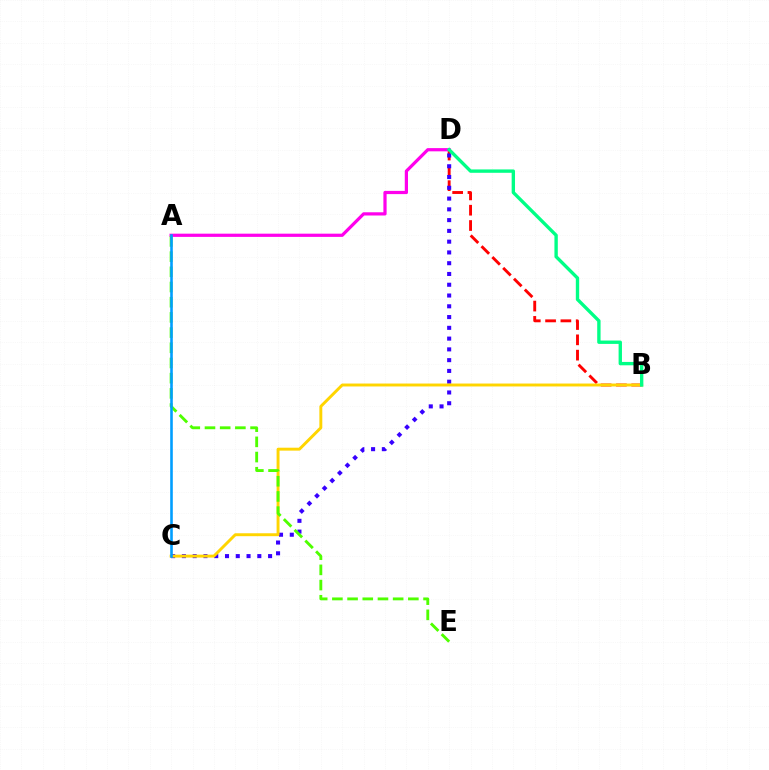{('B', 'D'): [{'color': '#ff0000', 'line_style': 'dashed', 'thickness': 2.08}, {'color': '#00ff86', 'line_style': 'solid', 'thickness': 2.42}], ('A', 'D'): [{'color': '#ff00ed', 'line_style': 'solid', 'thickness': 2.32}], ('C', 'D'): [{'color': '#3700ff', 'line_style': 'dotted', 'thickness': 2.93}], ('B', 'C'): [{'color': '#ffd500', 'line_style': 'solid', 'thickness': 2.11}], ('A', 'E'): [{'color': '#4fff00', 'line_style': 'dashed', 'thickness': 2.06}], ('A', 'C'): [{'color': '#009eff', 'line_style': 'solid', 'thickness': 1.87}]}